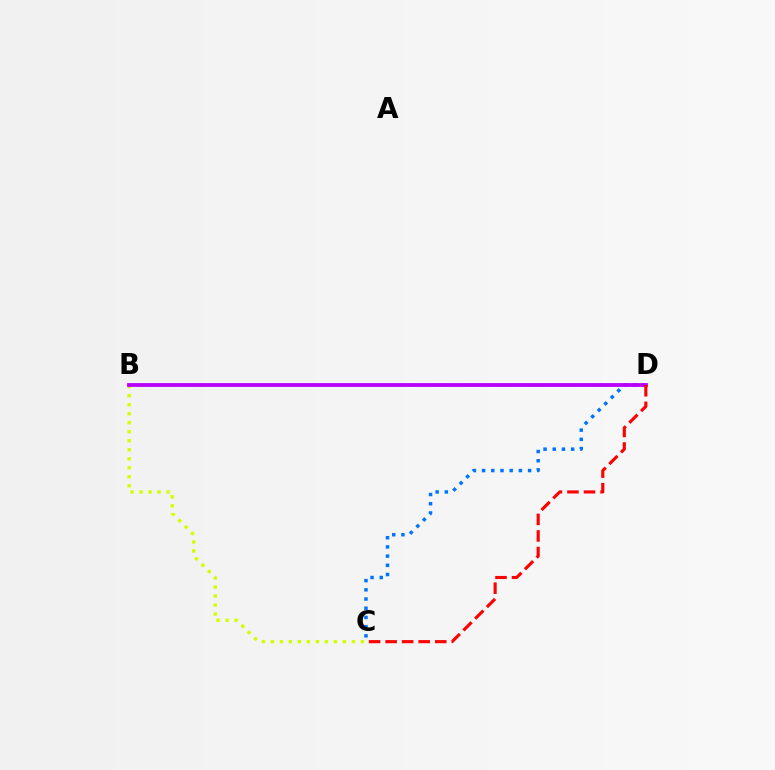{('B', 'D'): [{'color': '#00ff5c', 'line_style': 'dotted', 'thickness': 1.74}, {'color': '#b900ff', 'line_style': 'solid', 'thickness': 2.74}], ('C', 'D'): [{'color': '#0074ff', 'line_style': 'dotted', 'thickness': 2.5}, {'color': '#ff0000', 'line_style': 'dashed', 'thickness': 2.25}], ('B', 'C'): [{'color': '#d1ff00', 'line_style': 'dotted', 'thickness': 2.45}]}